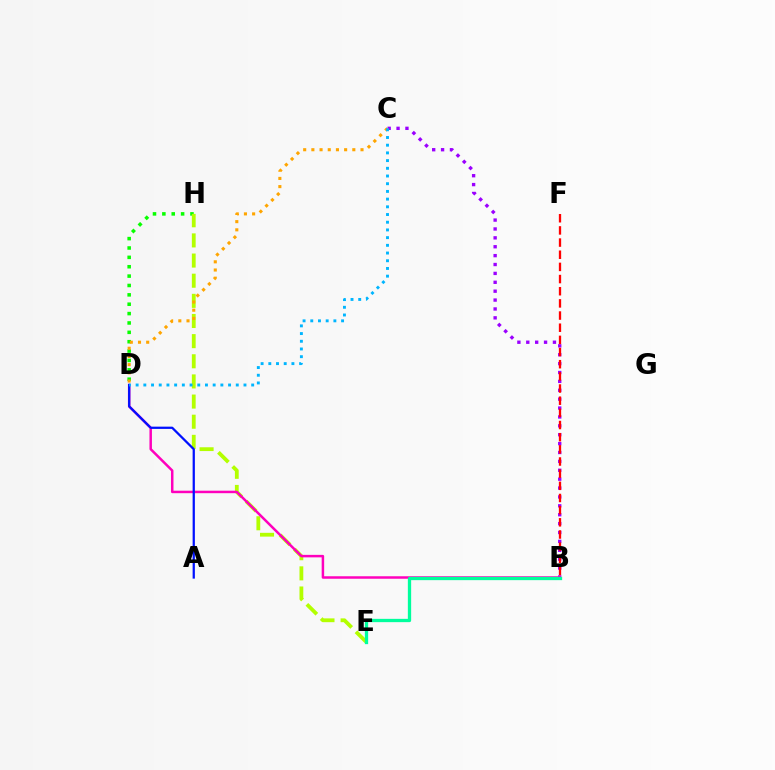{('D', 'H'): [{'color': '#08ff00', 'line_style': 'dotted', 'thickness': 2.55}], ('B', 'C'): [{'color': '#9b00ff', 'line_style': 'dotted', 'thickness': 2.42}], ('B', 'F'): [{'color': '#ff0000', 'line_style': 'dashed', 'thickness': 1.65}], ('E', 'H'): [{'color': '#b3ff00', 'line_style': 'dashed', 'thickness': 2.74}], ('B', 'D'): [{'color': '#ff00bd', 'line_style': 'solid', 'thickness': 1.79}], ('C', 'D'): [{'color': '#ffa500', 'line_style': 'dotted', 'thickness': 2.23}, {'color': '#00b5ff', 'line_style': 'dotted', 'thickness': 2.09}], ('A', 'D'): [{'color': '#0010ff', 'line_style': 'solid', 'thickness': 1.62}], ('B', 'E'): [{'color': '#00ff9d', 'line_style': 'solid', 'thickness': 2.37}]}